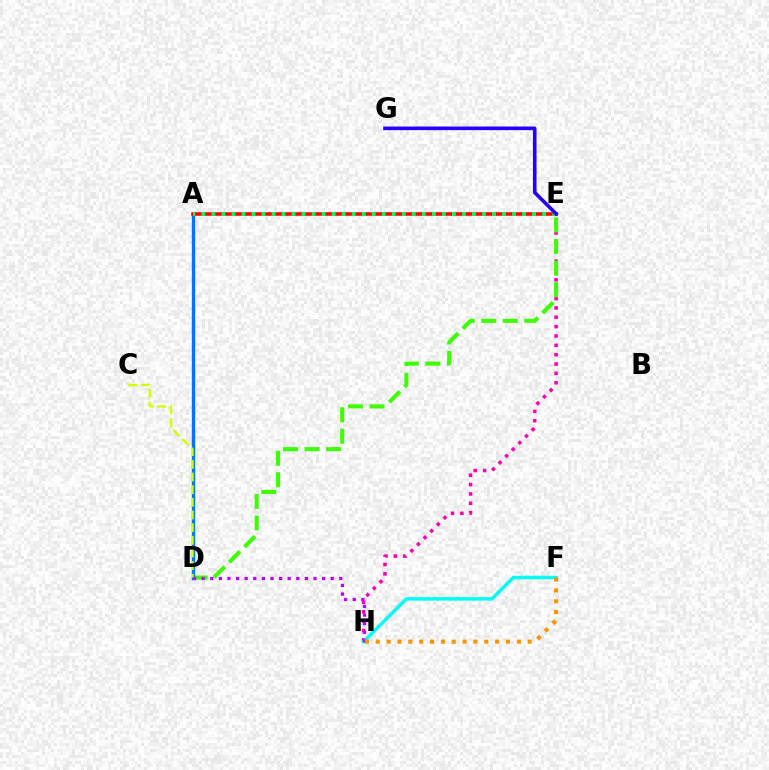{('E', 'H'): [{'color': '#ff00ac', 'line_style': 'dotted', 'thickness': 2.54}], ('D', 'E'): [{'color': '#3dff00', 'line_style': 'dashed', 'thickness': 2.93}], ('A', 'D'): [{'color': '#0074ff', 'line_style': 'solid', 'thickness': 2.42}], ('A', 'E'): [{'color': '#ff0000', 'line_style': 'solid', 'thickness': 2.56}, {'color': '#00ff5c', 'line_style': 'dotted', 'thickness': 2.72}], ('F', 'H'): [{'color': '#00fff6', 'line_style': 'solid', 'thickness': 2.49}, {'color': '#ff9400', 'line_style': 'dotted', 'thickness': 2.95}], ('D', 'H'): [{'color': '#b900ff', 'line_style': 'dotted', 'thickness': 2.34}], ('E', 'G'): [{'color': '#2500ff', 'line_style': 'solid', 'thickness': 2.6}], ('C', 'D'): [{'color': '#d1ff00', 'line_style': 'dashed', 'thickness': 1.72}]}